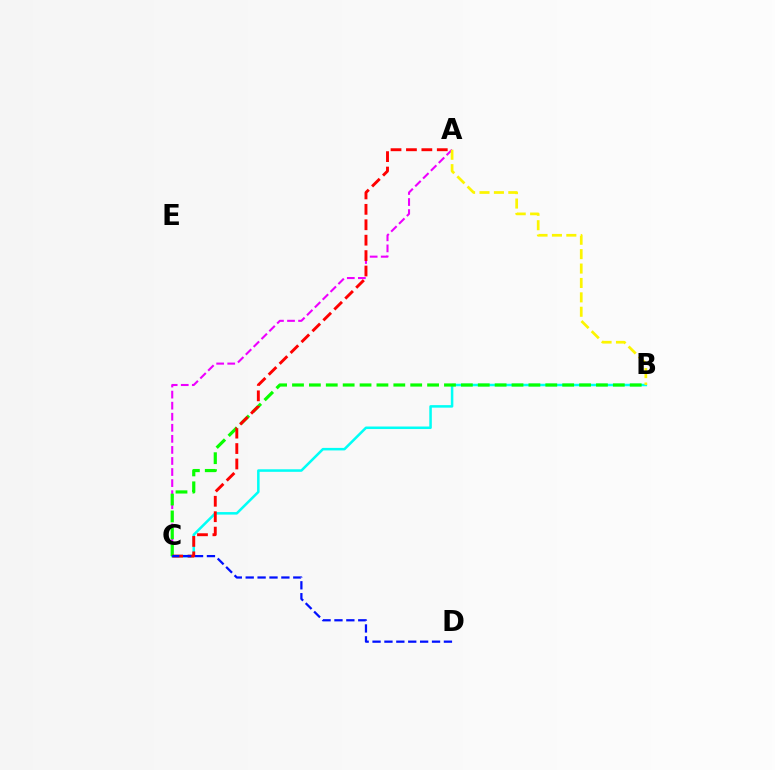{('B', 'C'): [{'color': '#00fff6', 'line_style': 'solid', 'thickness': 1.82}, {'color': '#08ff00', 'line_style': 'dashed', 'thickness': 2.29}], ('A', 'C'): [{'color': '#ee00ff', 'line_style': 'dashed', 'thickness': 1.5}, {'color': '#ff0000', 'line_style': 'dashed', 'thickness': 2.09}], ('A', 'B'): [{'color': '#fcf500', 'line_style': 'dashed', 'thickness': 1.96}], ('C', 'D'): [{'color': '#0010ff', 'line_style': 'dashed', 'thickness': 1.62}]}